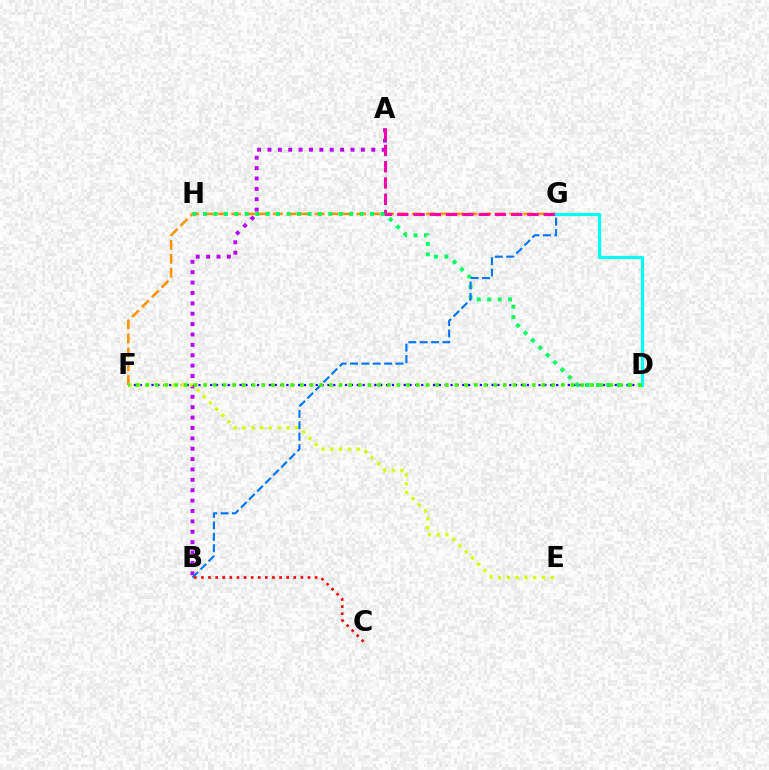{('F', 'G'): [{'color': '#ff9400', 'line_style': 'dashed', 'thickness': 1.89}], ('D', 'F'): [{'color': '#2500ff', 'line_style': 'dotted', 'thickness': 1.59}, {'color': '#3dff00', 'line_style': 'dotted', 'thickness': 2.63}], ('A', 'B'): [{'color': '#b900ff', 'line_style': 'dotted', 'thickness': 2.82}], ('E', 'F'): [{'color': '#d1ff00', 'line_style': 'dotted', 'thickness': 2.39}], ('A', 'G'): [{'color': '#ff00ac', 'line_style': 'dashed', 'thickness': 2.21}], ('D', 'H'): [{'color': '#00ff5c', 'line_style': 'dotted', 'thickness': 2.84}], ('B', 'G'): [{'color': '#0074ff', 'line_style': 'dashed', 'thickness': 1.55}], ('D', 'G'): [{'color': '#00fff6', 'line_style': 'solid', 'thickness': 2.31}], ('B', 'C'): [{'color': '#ff0000', 'line_style': 'dotted', 'thickness': 1.93}]}